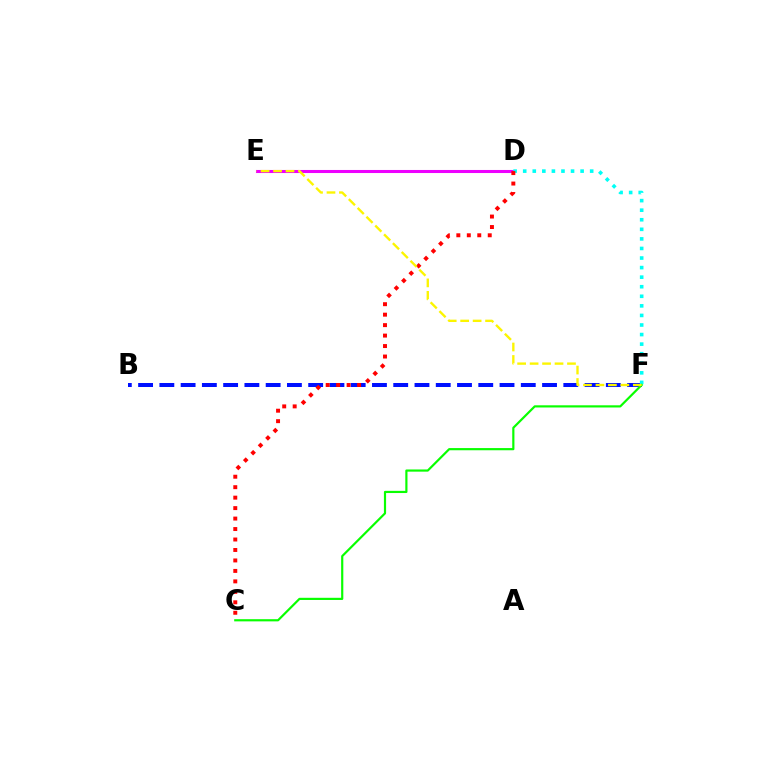{('B', 'F'): [{'color': '#0010ff', 'line_style': 'dashed', 'thickness': 2.89}], ('D', 'E'): [{'color': '#ee00ff', 'line_style': 'solid', 'thickness': 2.2}], ('D', 'F'): [{'color': '#00fff6', 'line_style': 'dotted', 'thickness': 2.6}], ('C', 'F'): [{'color': '#08ff00', 'line_style': 'solid', 'thickness': 1.57}], ('C', 'D'): [{'color': '#ff0000', 'line_style': 'dotted', 'thickness': 2.84}], ('E', 'F'): [{'color': '#fcf500', 'line_style': 'dashed', 'thickness': 1.69}]}